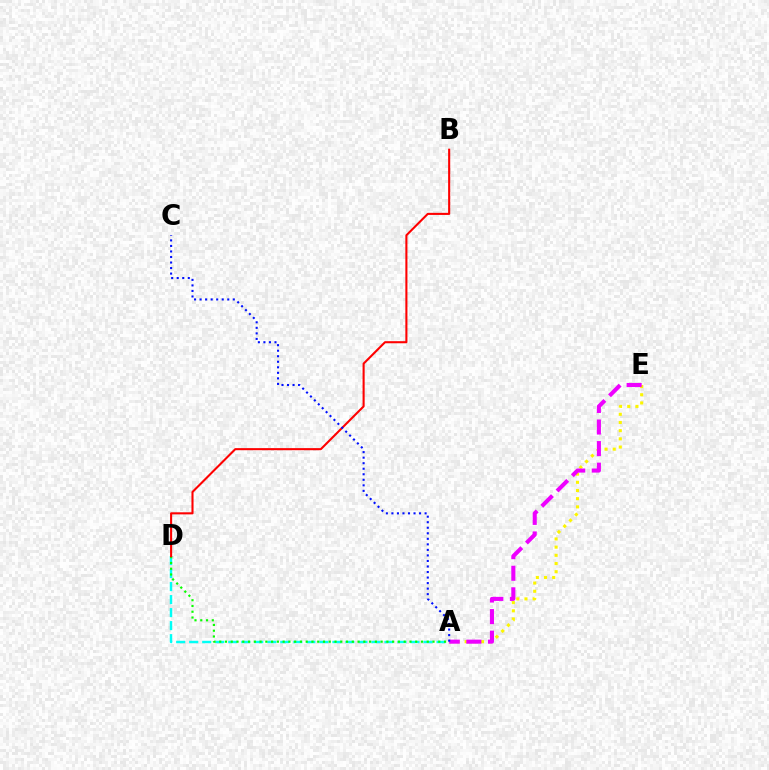{('A', 'D'): [{'color': '#00fff6', 'line_style': 'dashed', 'thickness': 1.77}, {'color': '#08ff00', 'line_style': 'dotted', 'thickness': 1.57}], ('A', 'E'): [{'color': '#fcf500', 'line_style': 'dotted', 'thickness': 2.22}, {'color': '#ee00ff', 'line_style': 'dashed', 'thickness': 2.93}], ('B', 'D'): [{'color': '#ff0000', 'line_style': 'solid', 'thickness': 1.5}], ('A', 'C'): [{'color': '#0010ff', 'line_style': 'dotted', 'thickness': 1.5}]}